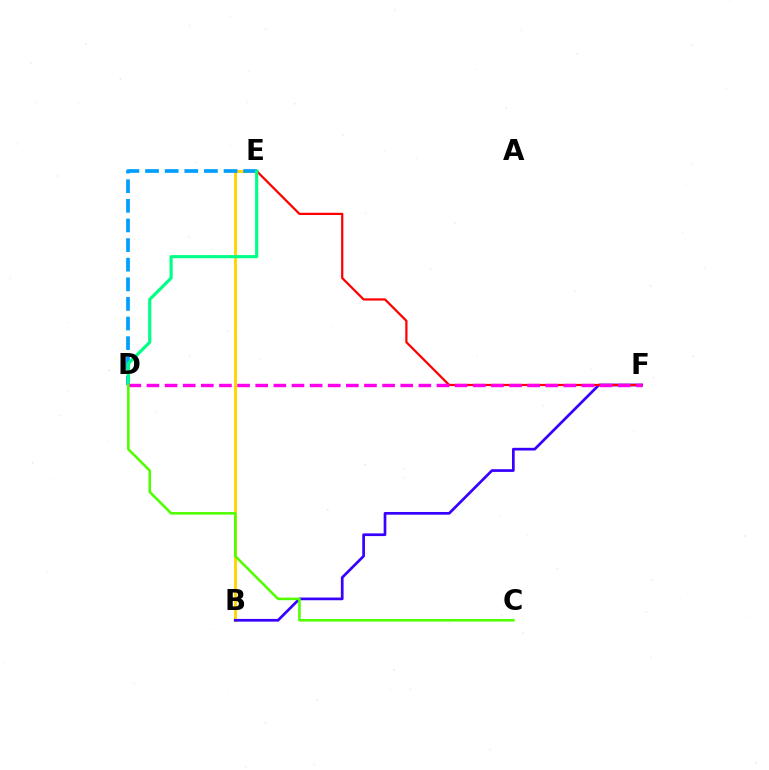{('B', 'E'): [{'color': '#ffd500', 'line_style': 'solid', 'thickness': 2.09}], ('B', 'F'): [{'color': '#3700ff', 'line_style': 'solid', 'thickness': 1.94}], ('D', 'E'): [{'color': '#009eff', 'line_style': 'dashed', 'thickness': 2.67}, {'color': '#00ff86', 'line_style': 'solid', 'thickness': 2.26}], ('E', 'F'): [{'color': '#ff0000', 'line_style': 'solid', 'thickness': 1.61}], ('D', 'F'): [{'color': '#ff00ed', 'line_style': 'dashed', 'thickness': 2.46}], ('C', 'D'): [{'color': '#4fff00', 'line_style': 'solid', 'thickness': 1.85}]}